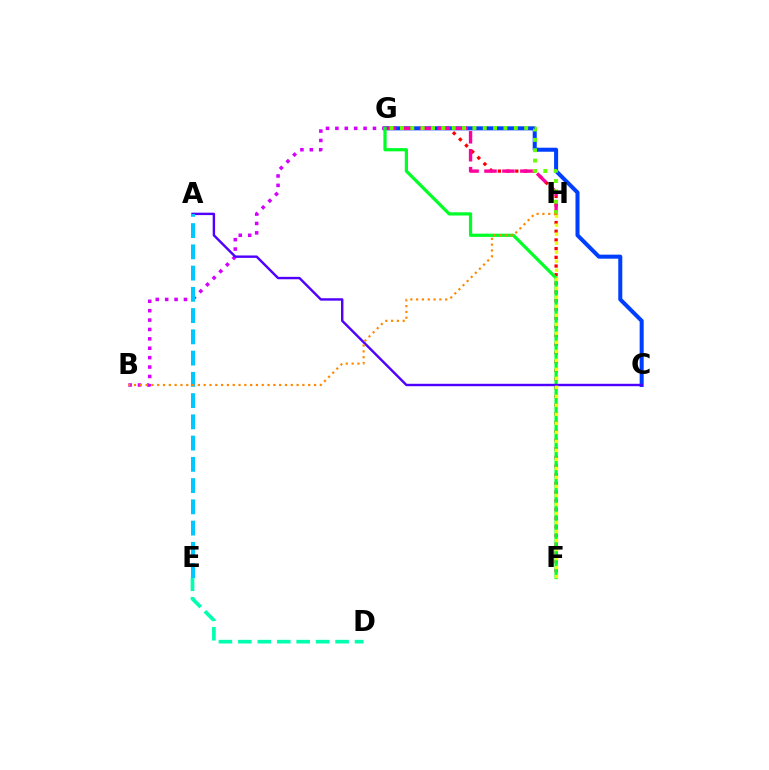{('D', 'E'): [{'color': '#00ffaf', 'line_style': 'dashed', 'thickness': 2.64}], ('F', 'G'): [{'color': '#ff0000', 'line_style': 'dotted', 'thickness': 2.36}, {'color': '#00ff27', 'line_style': 'solid', 'thickness': 2.32}], ('C', 'G'): [{'color': '#003fff', 'line_style': 'solid', 'thickness': 2.9}], ('B', 'G'): [{'color': '#d600ff', 'line_style': 'dotted', 'thickness': 2.55}], ('G', 'H'): [{'color': '#ff00a0', 'line_style': 'dashed', 'thickness': 2.43}, {'color': '#66ff00', 'line_style': 'dotted', 'thickness': 2.81}], ('A', 'C'): [{'color': '#4f00ff', 'line_style': 'solid', 'thickness': 1.74}], ('F', 'H'): [{'color': '#eeff00', 'line_style': 'dotted', 'thickness': 2.45}], ('A', 'E'): [{'color': '#00c7ff', 'line_style': 'dashed', 'thickness': 2.89}], ('B', 'H'): [{'color': '#ff8800', 'line_style': 'dotted', 'thickness': 1.58}]}